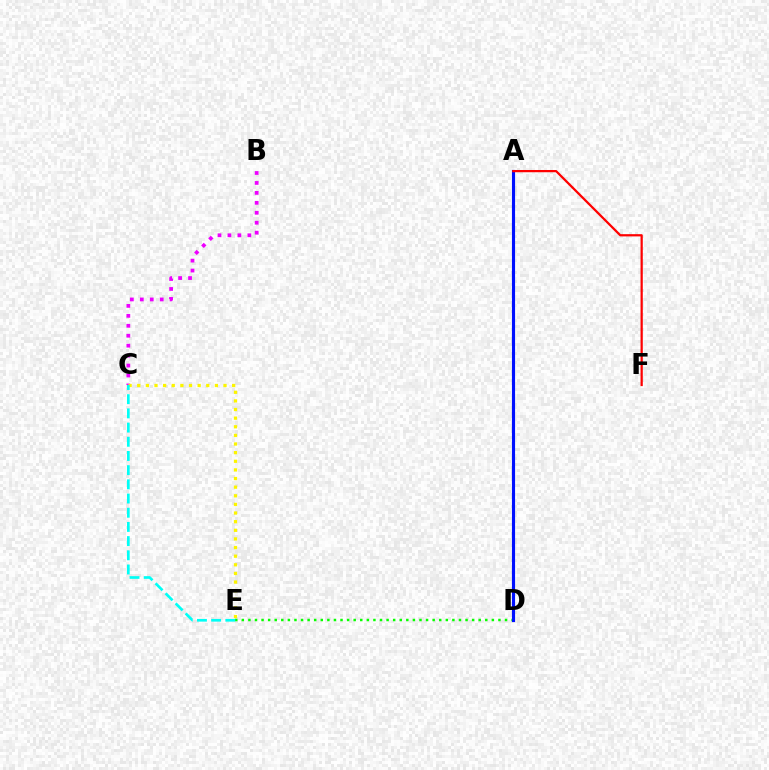{('B', 'C'): [{'color': '#ee00ff', 'line_style': 'dotted', 'thickness': 2.7}], ('D', 'E'): [{'color': '#08ff00', 'line_style': 'dotted', 'thickness': 1.79}], ('A', 'D'): [{'color': '#0010ff', 'line_style': 'solid', 'thickness': 2.25}], ('A', 'F'): [{'color': '#ff0000', 'line_style': 'solid', 'thickness': 1.61}], ('C', 'E'): [{'color': '#fcf500', 'line_style': 'dotted', 'thickness': 2.34}, {'color': '#00fff6', 'line_style': 'dashed', 'thickness': 1.93}]}